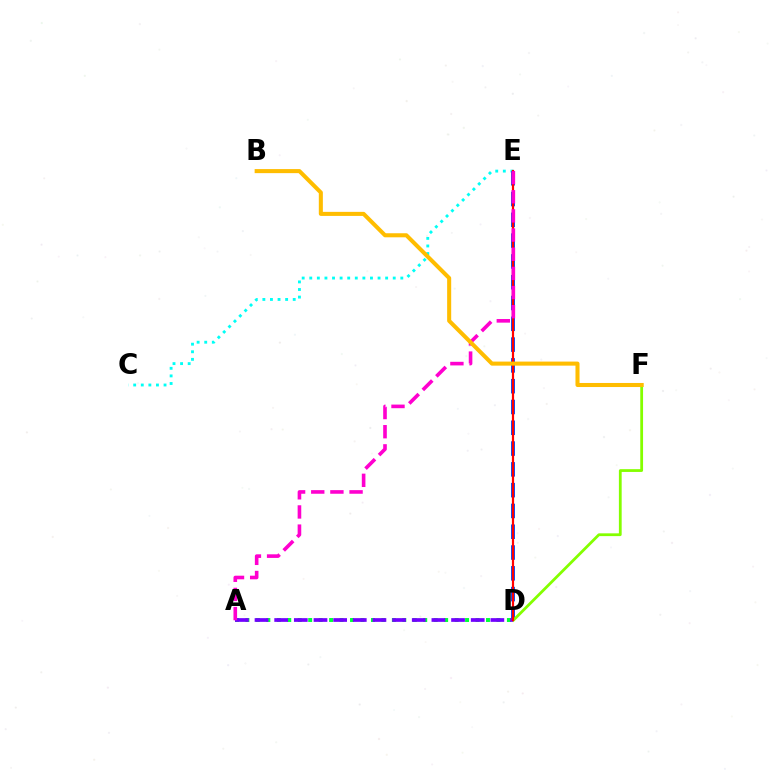{('C', 'E'): [{'color': '#00fff6', 'line_style': 'dotted', 'thickness': 2.06}], ('D', 'E'): [{'color': '#004bff', 'line_style': 'dashed', 'thickness': 2.82}, {'color': '#ff0000', 'line_style': 'solid', 'thickness': 1.58}], ('D', 'F'): [{'color': '#84ff00', 'line_style': 'solid', 'thickness': 2.0}], ('A', 'D'): [{'color': '#00ff39', 'line_style': 'dotted', 'thickness': 2.84}, {'color': '#7200ff', 'line_style': 'dashed', 'thickness': 2.67}], ('A', 'E'): [{'color': '#ff00cf', 'line_style': 'dashed', 'thickness': 2.6}], ('B', 'F'): [{'color': '#ffbd00', 'line_style': 'solid', 'thickness': 2.92}]}